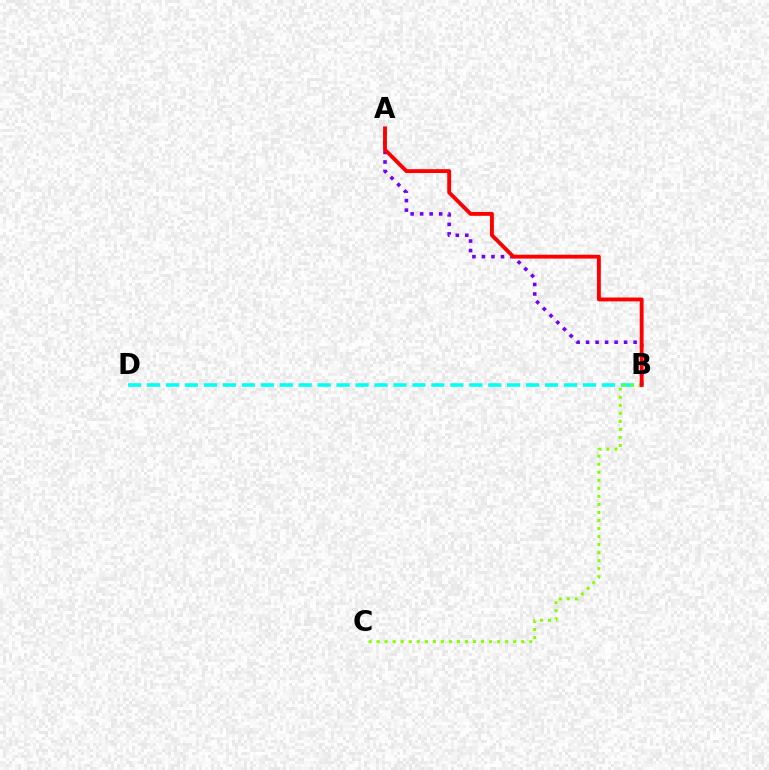{('B', 'D'): [{'color': '#00fff6', 'line_style': 'dashed', 'thickness': 2.57}], ('A', 'B'): [{'color': '#7200ff', 'line_style': 'dotted', 'thickness': 2.58}, {'color': '#ff0000', 'line_style': 'solid', 'thickness': 2.78}], ('B', 'C'): [{'color': '#84ff00', 'line_style': 'dotted', 'thickness': 2.18}]}